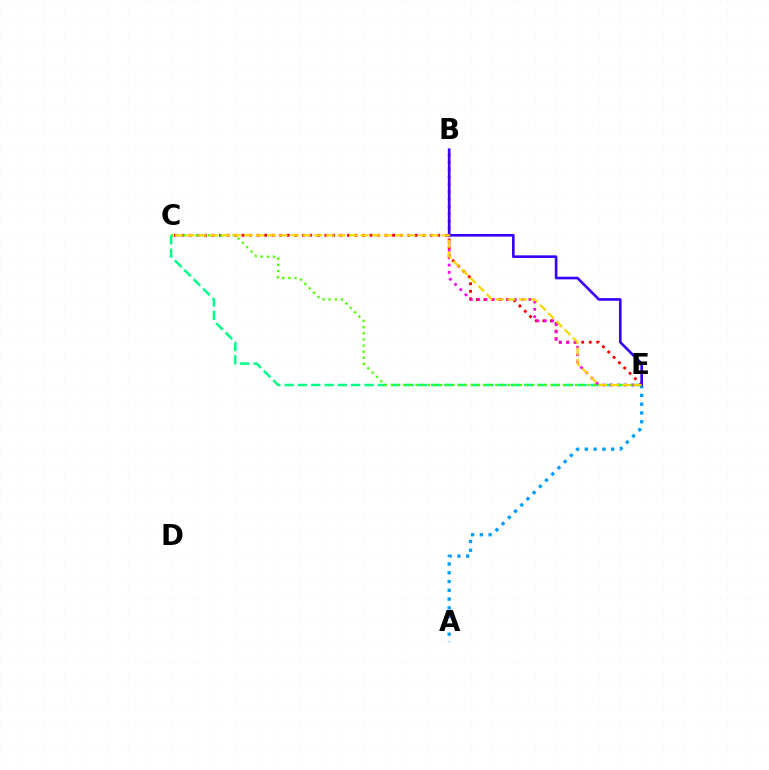{('C', 'E'): [{'color': '#ff0000', 'line_style': 'dotted', 'thickness': 2.05}, {'color': '#00ff86', 'line_style': 'dashed', 'thickness': 1.81}, {'color': '#4fff00', 'line_style': 'dotted', 'thickness': 1.67}, {'color': '#ffd500', 'line_style': 'dashed', 'thickness': 1.58}], ('B', 'E'): [{'color': '#ff00ed', 'line_style': 'dotted', 'thickness': 1.99}, {'color': '#3700ff', 'line_style': 'solid', 'thickness': 1.9}], ('A', 'E'): [{'color': '#009eff', 'line_style': 'dotted', 'thickness': 2.38}]}